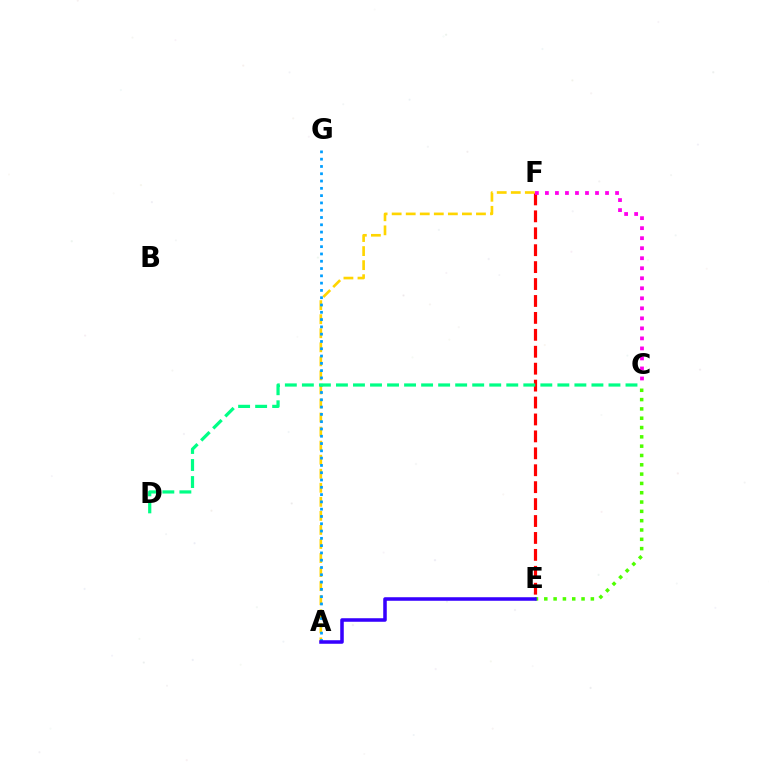{('A', 'F'): [{'color': '#ffd500', 'line_style': 'dashed', 'thickness': 1.91}], ('A', 'G'): [{'color': '#009eff', 'line_style': 'dotted', 'thickness': 1.98}], ('E', 'F'): [{'color': '#ff0000', 'line_style': 'dashed', 'thickness': 2.3}], ('C', 'E'): [{'color': '#4fff00', 'line_style': 'dotted', 'thickness': 2.53}], ('C', 'F'): [{'color': '#ff00ed', 'line_style': 'dotted', 'thickness': 2.72}], ('A', 'E'): [{'color': '#3700ff', 'line_style': 'solid', 'thickness': 2.55}], ('C', 'D'): [{'color': '#00ff86', 'line_style': 'dashed', 'thickness': 2.31}]}